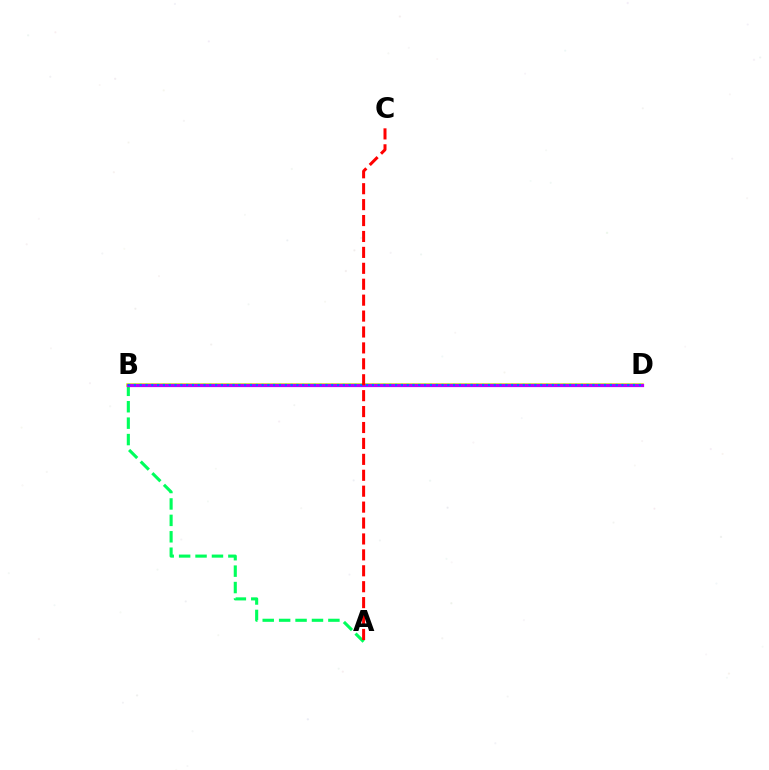{('A', 'B'): [{'color': '#00ff5c', 'line_style': 'dashed', 'thickness': 2.23}], ('B', 'D'): [{'color': '#d1ff00', 'line_style': 'solid', 'thickness': 2.53}, {'color': '#b900ff', 'line_style': 'solid', 'thickness': 2.34}, {'color': '#0074ff', 'line_style': 'dotted', 'thickness': 1.58}], ('A', 'C'): [{'color': '#ff0000', 'line_style': 'dashed', 'thickness': 2.16}]}